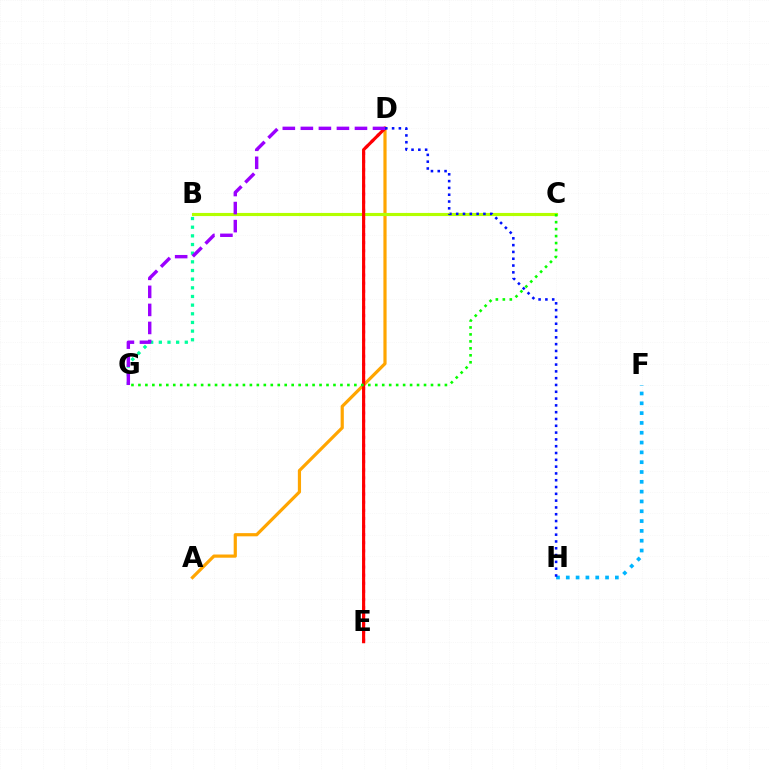{('A', 'D'): [{'color': '#ffa500', 'line_style': 'solid', 'thickness': 2.3}], ('B', 'C'): [{'color': '#b3ff00', 'line_style': 'solid', 'thickness': 2.25}], ('F', 'H'): [{'color': '#00b5ff', 'line_style': 'dotted', 'thickness': 2.67}], ('B', 'G'): [{'color': '#00ff9d', 'line_style': 'dotted', 'thickness': 2.35}], ('D', 'E'): [{'color': '#ff00bd', 'line_style': 'dotted', 'thickness': 2.2}, {'color': '#ff0000', 'line_style': 'solid', 'thickness': 2.26}], ('D', 'G'): [{'color': '#9b00ff', 'line_style': 'dashed', 'thickness': 2.45}], ('C', 'G'): [{'color': '#08ff00', 'line_style': 'dotted', 'thickness': 1.89}], ('D', 'H'): [{'color': '#0010ff', 'line_style': 'dotted', 'thickness': 1.85}]}